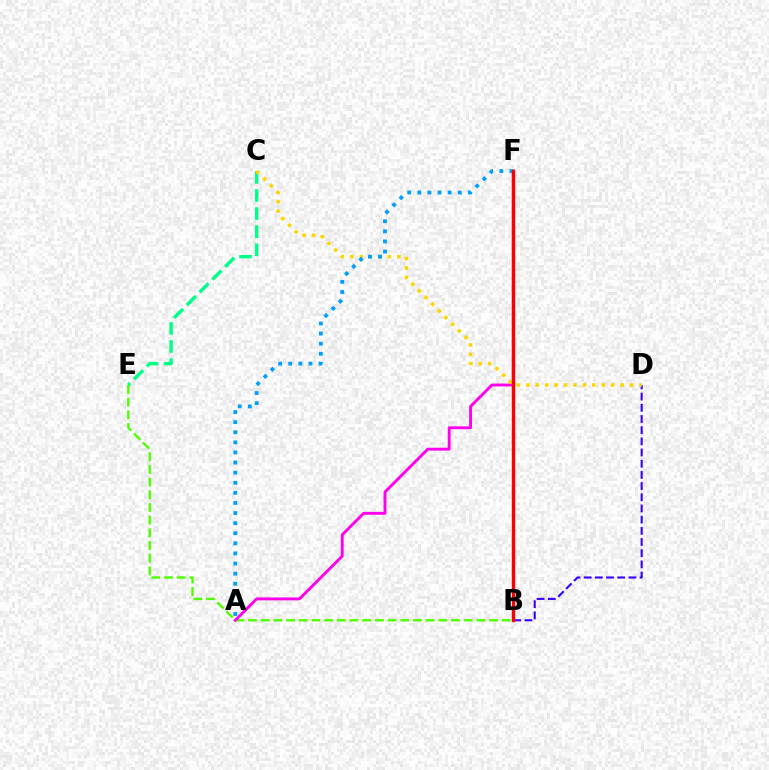{('C', 'E'): [{'color': '#00ff86', 'line_style': 'dashed', 'thickness': 2.46}], ('B', 'E'): [{'color': '#4fff00', 'line_style': 'dashed', 'thickness': 1.72}], ('B', 'D'): [{'color': '#3700ff', 'line_style': 'dashed', 'thickness': 1.52}], ('A', 'F'): [{'color': '#ff00ed', 'line_style': 'solid', 'thickness': 2.08}, {'color': '#009eff', 'line_style': 'dotted', 'thickness': 2.74}], ('C', 'D'): [{'color': '#ffd500', 'line_style': 'dotted', 'thickness': 2.56}], ('B', 'F'): [{'color': '#ff0000', 'line_style': 'solid', 'thickness': 2.43}]}